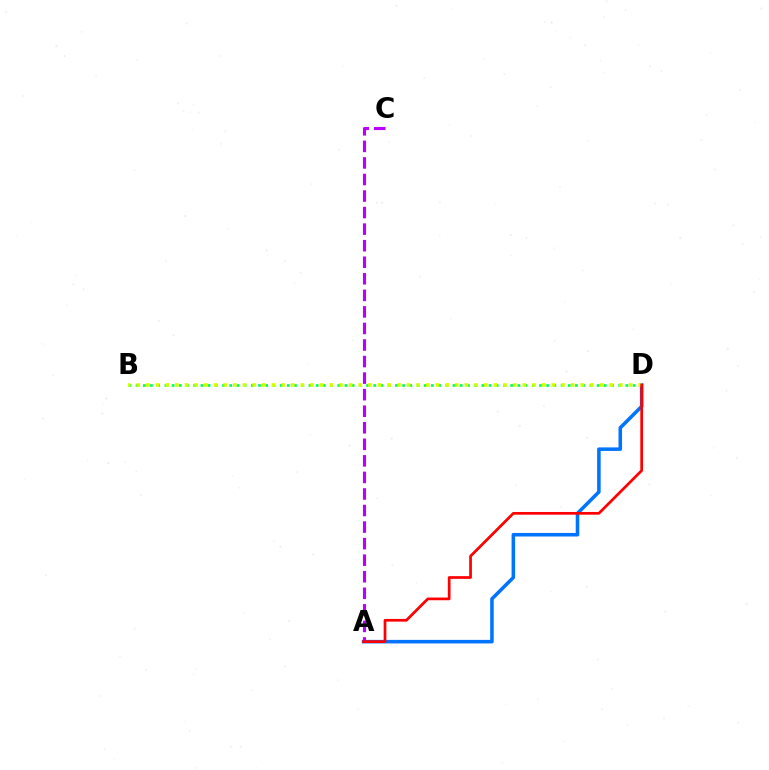{('A', 'D'): [{'color': '#0074ff', 'line_style': 'solid', 'thickness': 2.55}, {'color': '#ff0000', 'line_style': 'solid', 'thickness': 1.95}], ('A', 'C'): [{'color': '#b900ff', 'line_style': 'dashed', 'thickness': 2.25}], ('B', 'D'): [{'color': '#00ff5c', 'line_style': 'dotted', 'thickness': 1.96}, {'color': '#d1ff00', 'line_style': 'dotted', 'thickness': 2.62}]}